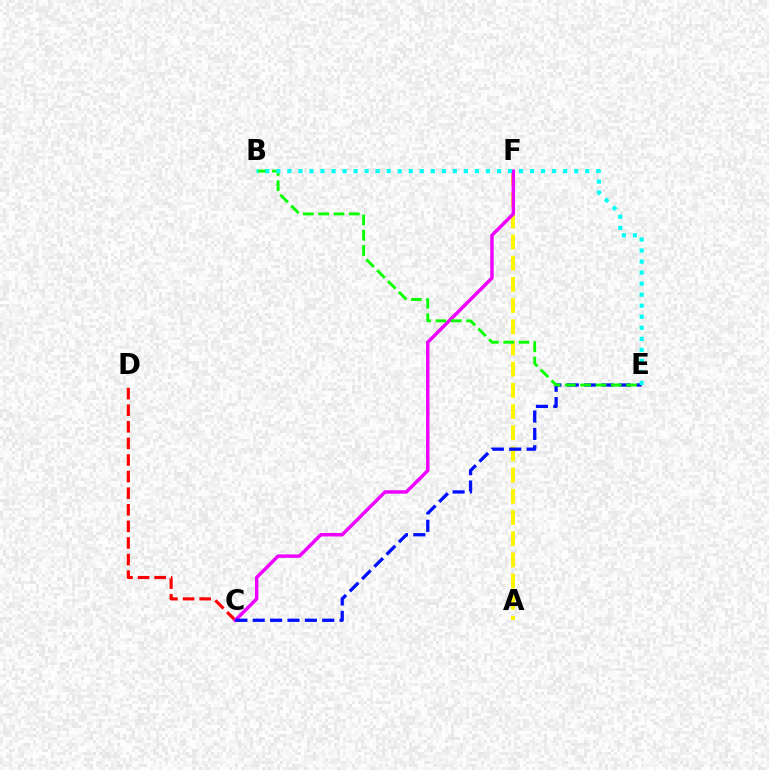{('A', 'F'): [{'color': '#fcf500', 'line_style': 'dashed', 'thickness': 2.88}], ('C', 'D'): [{'color': '#ff0000', 'line_style': 'dashed', 'thickness': 2.25}], ('C', 'F'): [{'color': '#ee00ff', 'line_style': 'solid', 'thickness': 2.48}], ('C', 'E'): [{'color': '#0010ff', 'line_style': 'dashed', 'thickness': 2.36}], ('B', 'E'): [{'color': '#08ff00', 'line_style': 'dashed', 'thickness': 2.08}, {'color': '#00fff6', 'line_style': 'dotted', 'thickness': 3.0}]}